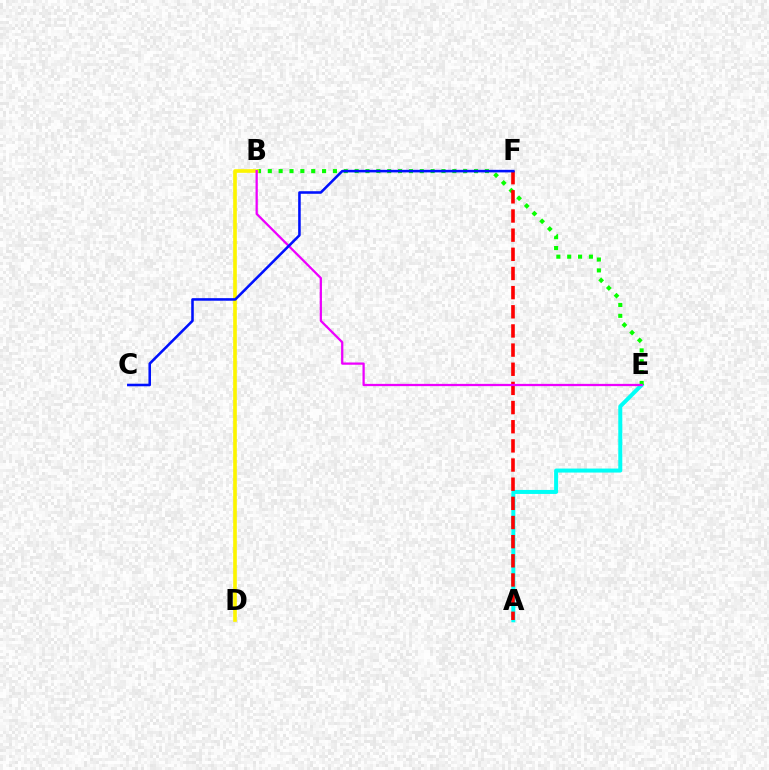{('A', 'E'): [{'color': '#00fff6', 'line_style': 'solid', 'thickness': 2.88}], ('B', 'E'): [{'color': '#08ff00', 'line_style': 'dotted', 'thickness': 2.95}, {'color': '#ee00ff', 'line_style': 'solid', 'thickness': 1.63}], ('B', 'D'): [{'color': '#fcf500', 'line_style': 'solid', 'thickness': 2.63}], ('A', 'F'): [{'color': '#ff0000', 'line_style': 'dashed', 'thickness': 2.6}], ('C', 'F'): [{'color': '#0010ff', 'line_style': 'solid', 'thickness': 1.85}]}